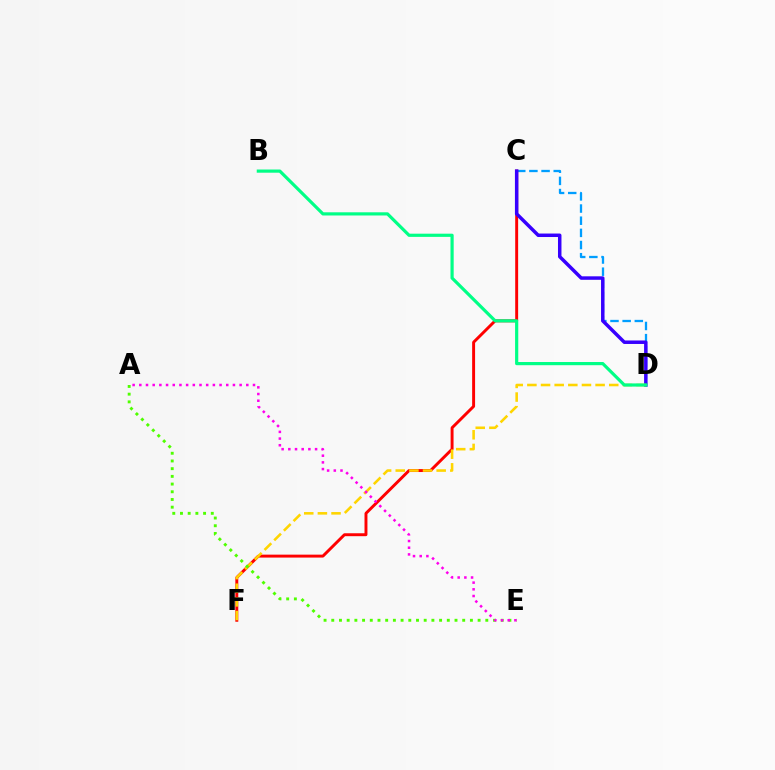{('C', 'D'): [{'color': '#009eff', 'line_style': 'dashed', 'thickness': 1.65}, {'color': '#3700ff', 'line_style': 'solid', 'thickness': 2.51}], ('C', 'F'): [{'color': '#ff0000', 'line_style': 'solid', 'thickness': 2.11}], ('D', 'F'): [{'color': '#ffd500', 'line_style': 'dashed', 'thickness': 1.85}], ('A', 'E'): [{'color': '#4fff00', 'line_style': 'dotted', 'thickness': 2.09}, {'color': '#ff00ed', 'line_style': 'dotted', 'thickness': 1.82}], ('B', 'D'): [{'color': '#00ff86', 'line_style': 'solid', 'thickness': 2.3}]}